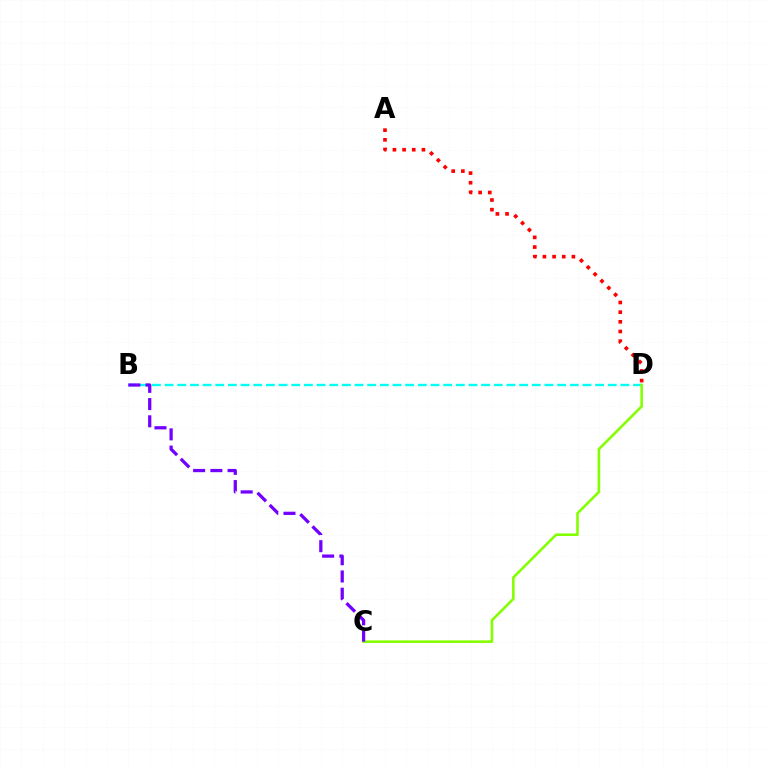{('A', 'D'): [{'color': '#ff0000', 'line_style': 'dotted', 'thickness': 2.63}], ('B', 'D'): [{'color': '#00fff6', 'line_style': 'dashed', 'thickness': 1.72}], ('C', 'D'): [{'color': '#84ff00', 'line_style': 'solid', 'thickness': 1.87}], ('B', 'C'): [{'color': '#7200ff', 'line_style': 'dashed', 'thickness': 2.34}]}